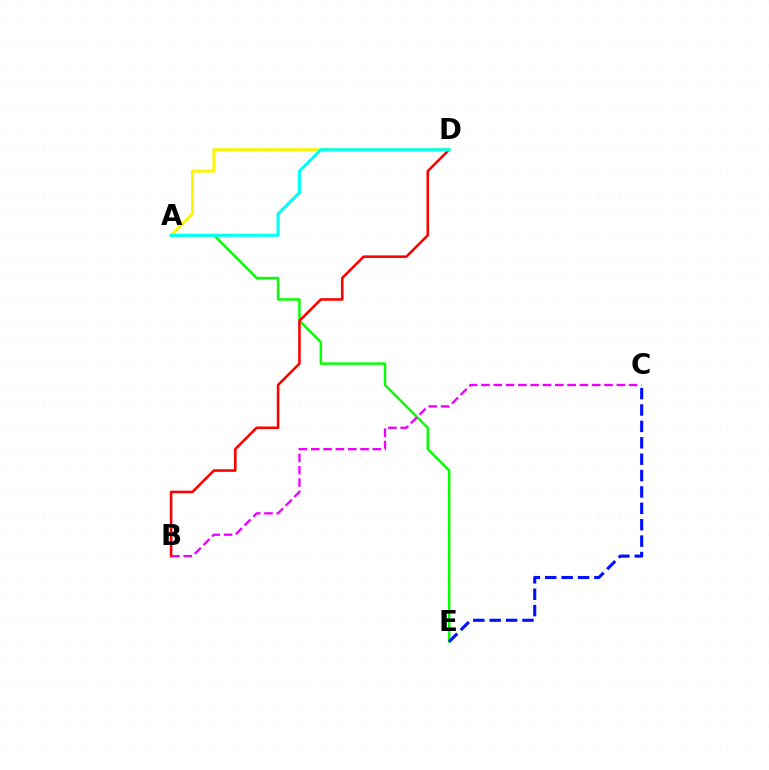{('A', 'E'): [{'color': '#08ff00', 'line_style': 'solid', 'thickness': 1.79}], ('B', 'D'): [{'color': '#ff0000', 'line_style': 'solid', 'thickness': 1.86}], ('C', 'E'): [{'color': '#0010ff', 'line_style': 'dashed', 'thickness': 2.23}], ('A', 'D'): [{'color': '#fcf500', 'line_style': 'solid', 'thickness': 2.12}, {'color': '#00fff6', 'line_style': 'solid', 'thickness': 2.21}], ('B', 'C'): [{'color': '#ee00ff', 'line_style': 'dashed', 'thickness': 1.67}]}